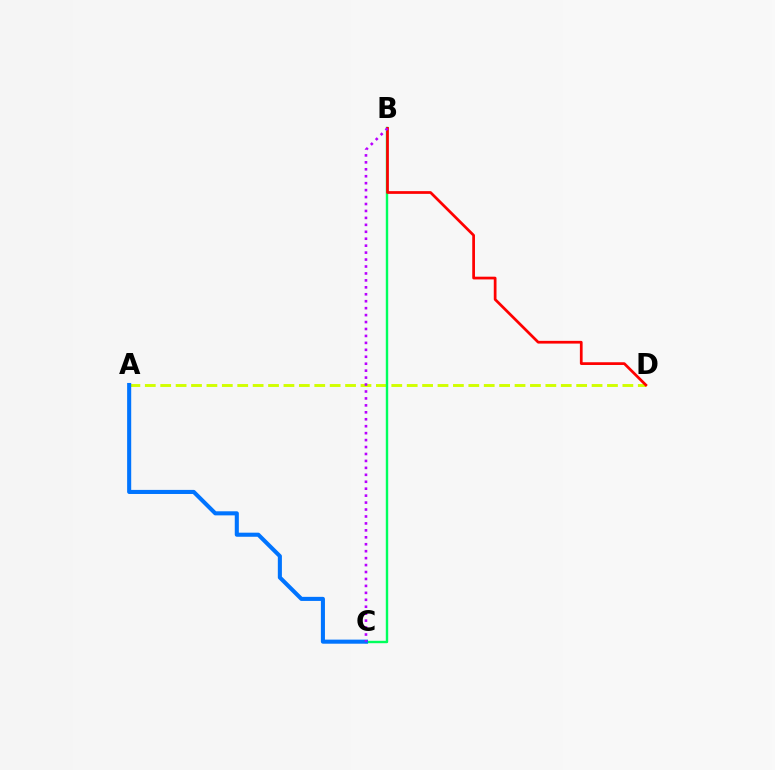{('A', 'D'): [{'color': '#d1ff00', 'line_style': 'dashed', 'thickness': 2.09}], ('B', 'C'): [{'color': '#00ff5c', 'line_style': 'solid', 'thickness': 1.73}, {'color': '#b900ff', 'line_style': 'dotted', 'thickness': 1.89}], ('A', 'C'): [{'color': '#0074ff', 'line_style': 'solid', 'thickness': 2.93}], ('B', 'D'): [{'color': '#ff0000', 'line_style': 'solid', 'thickness': 1.96}]}